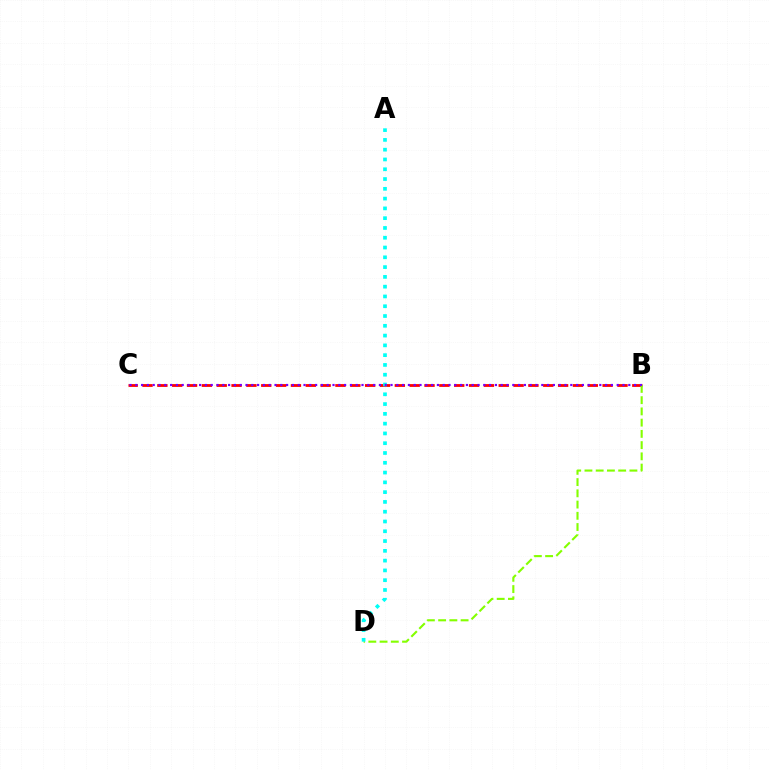{('B', 'C'): [{'color': '#ff0000', 'line_style': 'dashed', 'thickness': 2.02}, {'color': '#7200ff', 'line_style': 'dotted', 'thickness': 1.58}], ('B', 'D'): [{'color': '#84ff00', 'line_style': 'dashed', 'thickness': 1.53}], ('A', 'D'): [{'color': '#00fff6', 'line_style': 'dotted', 'thickness': 2.66}]}